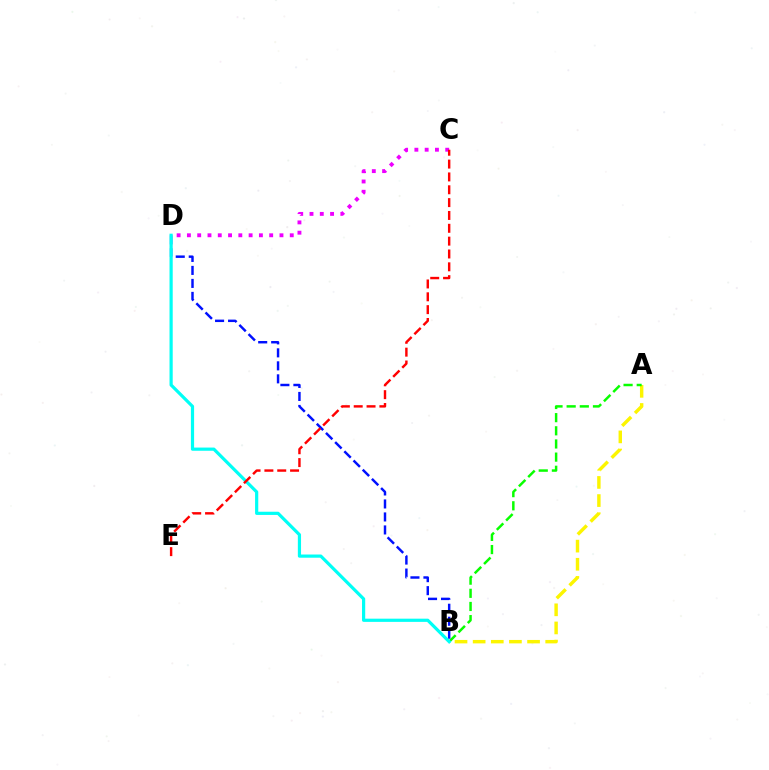{('A', 'B'): [{'color': '#fcf500', 'line_style': 'dashed', 'thickness': 2.46}, {'color': '#08ff00', 'line_style': 'dashed', 'thickness': 1.79}], ('B', 'D'): [{'color': '#0010ff', 'line_style': 'dashed', 'thickness': 1.77}, {'color': '#00fff6', 'line_style': 'solid', 'thickness': 2.3}], ('C', 'D'): [{'color': '#ee00ff', 'line_style': 'dotted', 'thickness': 2.79}], ('C', 'E'): [{'color': '#ff0000', 'line_style': 'dashed', 'thickness': 1.74}]}